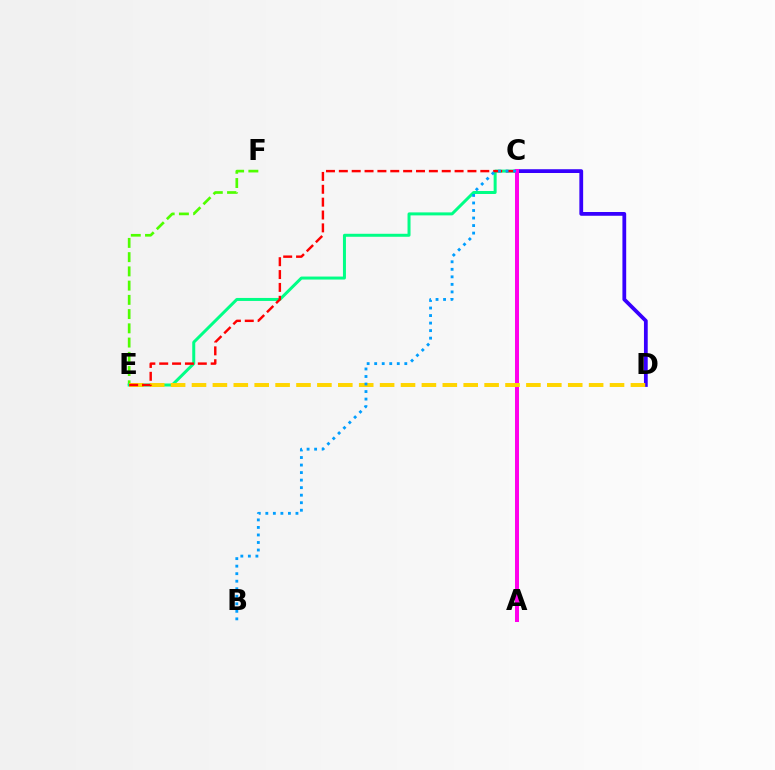{('E', 'F'): [{'color': '#4fff00', 'line_style': 'dashed', 'thickness': 1.93}], ('C', 'E'): [{'color': '#00ff86', 'line_style': 'solid', 'thickness': 2.16}, {'color': '#ff0000', 'line_style': 'dashed', 'thickness': 1.75}], ('C', 'D'): [{'color': '#3700ff', 'line_style': 'solid', 'thickness': 2.71}], ('A', 'C'): [{'color': '#ff00ed', 'line_style': 'solid', 'thickness': 2.89}], ('D', 'E'): [{'color': '#ffd500', 'line_style': 'dashed', 'thickness': 2.84}], ('B', 'C'): [{'color': '#009eff', 'line_style': 'dotted', 'thickness': 2.05}]}